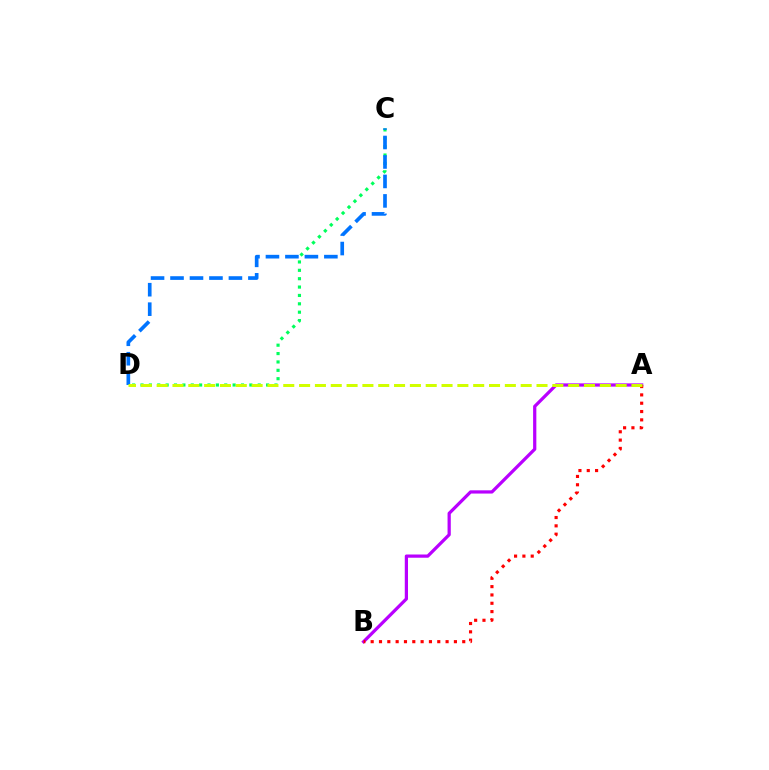{('A', 'B'): [{'color': '#b900ff', 'line_style': 'solid', 'thickness': 2.33}, {'color': '#ff0000', 'line_style': 'dotted', 'thickness': 2.26}], ('C', 'D'): [{'color': '#00ff5c', 'line_style': 'dotted', 'thickness': 2.28}, {'color': '#0074ff', 'line_style': 'dashed', 'thickness': 2.65}], ('A', 'D'): [{'color': '#d1ff00', 'line_style': 'dashed', 'thickness': 2.15}]}